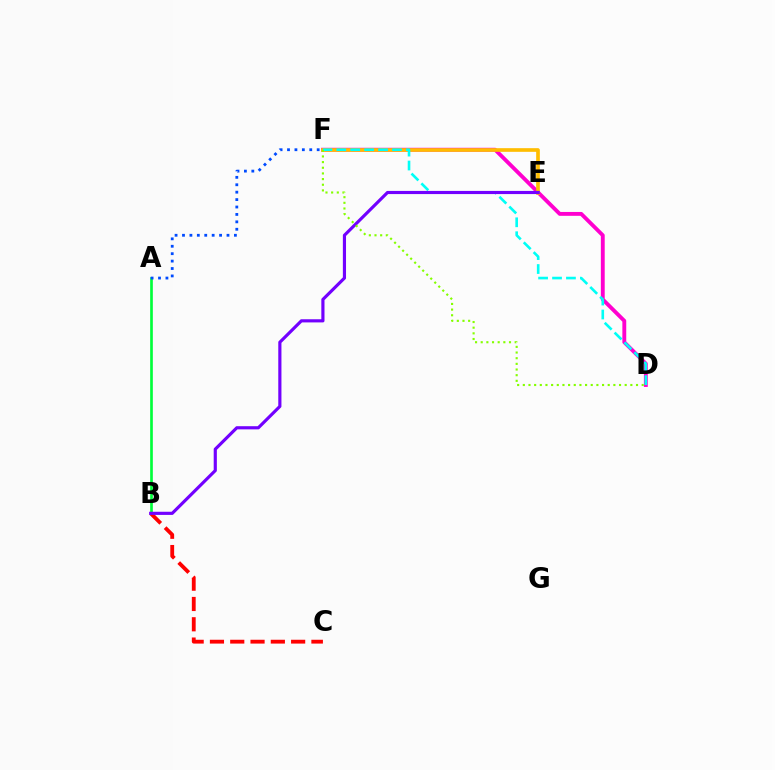{('A', 'B'): [{'color': '#00ff39', 'line_style': 'solid', 'thickness': 1.92}], ('D', 'F'): [{'color': '#ff00cf', 'line_style': 'solid', 'thickness': 2.78}, {'color': '#00fff6', 'line_style': 'dashed', 'thickness': 1.89}, {'color': '#84ff00', 'line_style': 'dotted', 'thickness': 1.54}], ('A', 'F'): [{'color': '#004bff', 'line_style': 'dotted', 'thickness': 2.02}], ('E', 'F'): [{'color': '#ffbd00', 'line_style': 'solid', 'thickness': 2.63}], ('B', 'C'): [{'color': '#ff0000', 'line_style': 'dashed', 'thickness': 2.76}], ('B', 'E'): [{'color': '#7200ff', 'line_style': 'solid', 'thickness': 2.28}]}